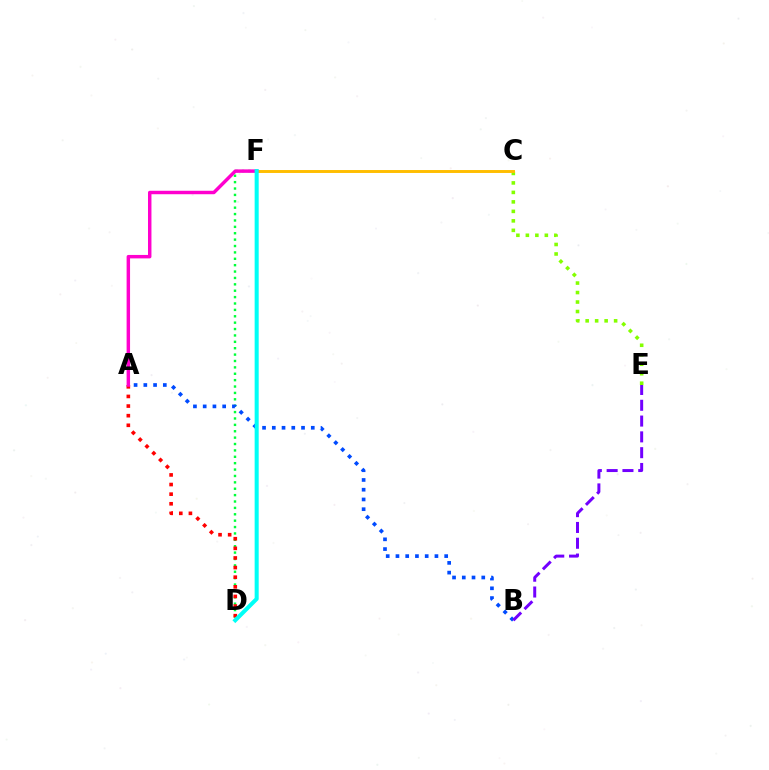{('C', 'E'): [{'color': '#84ff00', 'line_style': 'dotted', 'thickness': 2.58}], ('D', 'F'): [{'color': '#00ff39', 'line_style': 'dotted', 'thickness': 1.74}, {'color': '#00fff6', 'line_style': 'solid', 'thickness': 2.91}], ('C', 'F'): [{'color': '#ffbd00', 'line_style': 'solid', 'thickness': 2.11}], ('A', 'B'): [{'color': '#004bff', 'line_style': 'dotted', 'thickness': 2.65}], ('B', 'E'): [{'color': '#7200ff', 'line_style': 'dashed', 'thickness': 2.15}], ('A', 'D'): [{'color': '#ff0000', 'line_style': 'dotted', 'thickness': 2.61}], ('A', 'F'): [{'color': '#ff00cf', 'line_style': 'solid', 'thickness': 2.49}]}